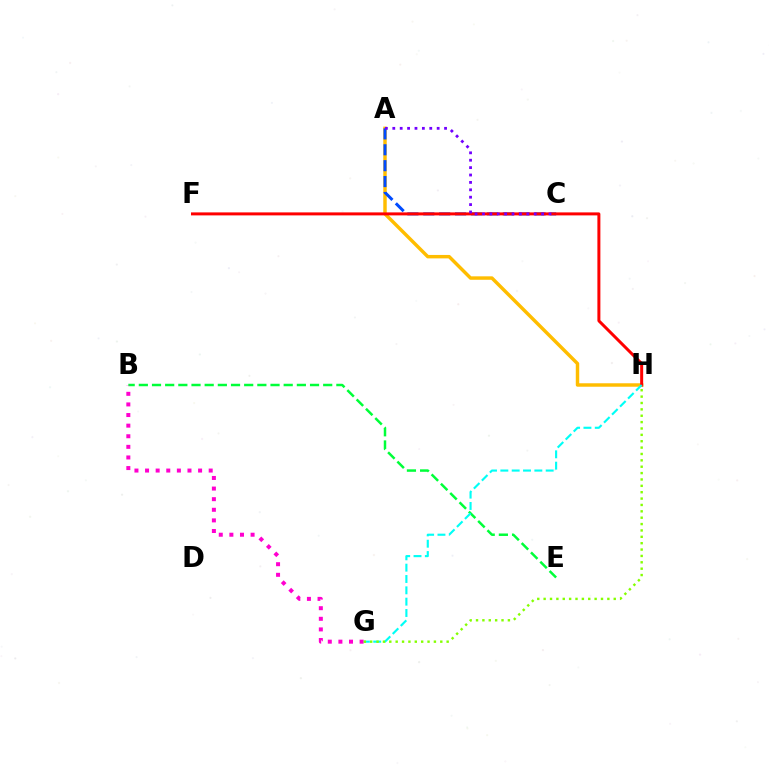{('A', 'H'): [{'color': '#ffbd00', 'line_style': 'solid', 'thickness': 2.49}], ('A', 'C'): [{'color': '#004bff', 'line_style': 'dashed', 'thickness': 2.16}, {'color': '#7200ff', 'line_style': 'dotted', 'thickness': 2.01}], ('B', 'E'): [{'color': '#00ff39', 'line_style': 'dashed', 'thickness': 1.79}], ('F', 'H'): [{'color': '#ff0000', 'line_style': 'solid', 'thickness': 2.15}], ('G', 'H'): [{'color': '#00fff6', 'line_style': 'dashed', 'thickness': 1.54}, {'color': '#84ff00', 'line_style': 'dotted', 'thickness': 1.73}], ('B', 'G'): [{'color': '#ff00cf', 'line_style': 'dotted', 'thickness': 2.88}]}